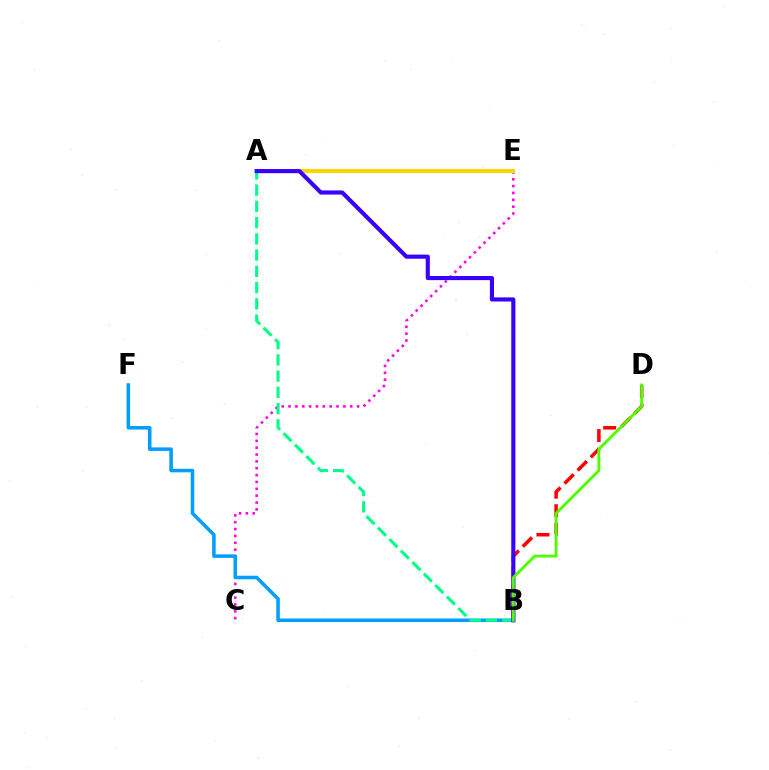{('C', 'E'): [{'color': '#ff00ed', 'line_style': 'dotted', 'thickness': 1.86}], ('A', 'E'): [{'color': '#ffd500', 'line_style': 'solid', 'thickness': 2.89}], ('B', 'F'): [{'color': '#009eff', 'line_style': 'solid', 'thickness': 2.54}], ('A', 'B'): [{'color': '#00ff86', 'line_style': 'dashed', 'thickness': 2.21}, {'color': '#3700ff', 'line_style': 'solid', 'thickness': 2.97}], ('B', 'D'): [{'color': '#ff0000', 'line_style': 'dashed', 'thickness': 2.52}, {'color': '#4fff00', 'line_style': 'solid', 'thickness': 2.08}]}